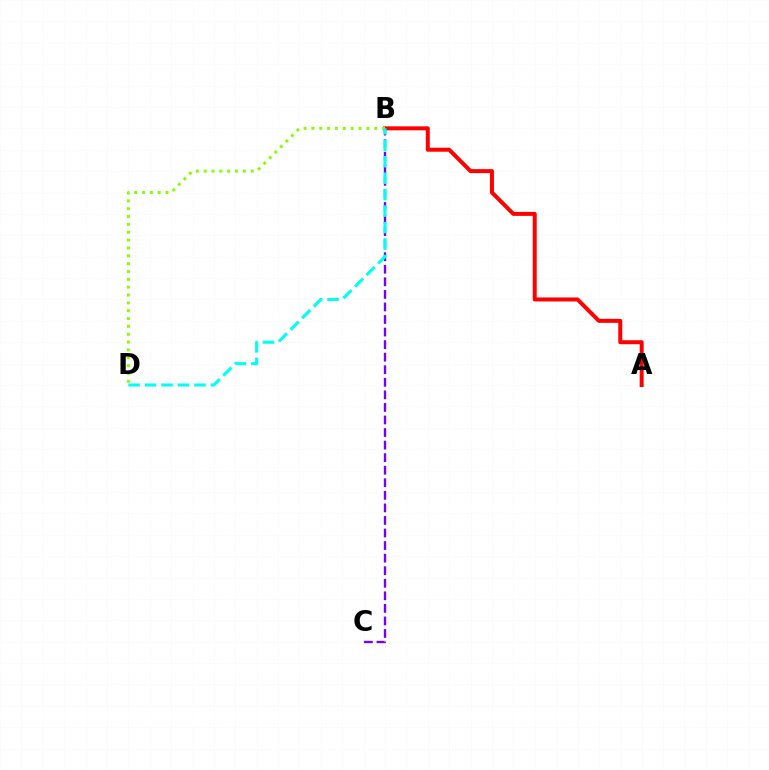{('A', 'B'): [{'color': '#ff0000', 'line_style': 'solid', 'thickness': 2.87}], ('B', 'C'): [{'color': '#7200ff', 'line_style': 'dashed', 'thickness': 1.71}], ('B', 'D'): [{'color': '#84ff00', 'line_style': 'dotted', 'thickness': 2.13}, {'color': '#00fff6', 'line_style': 'dashed', 'thickness': 2.24}]}